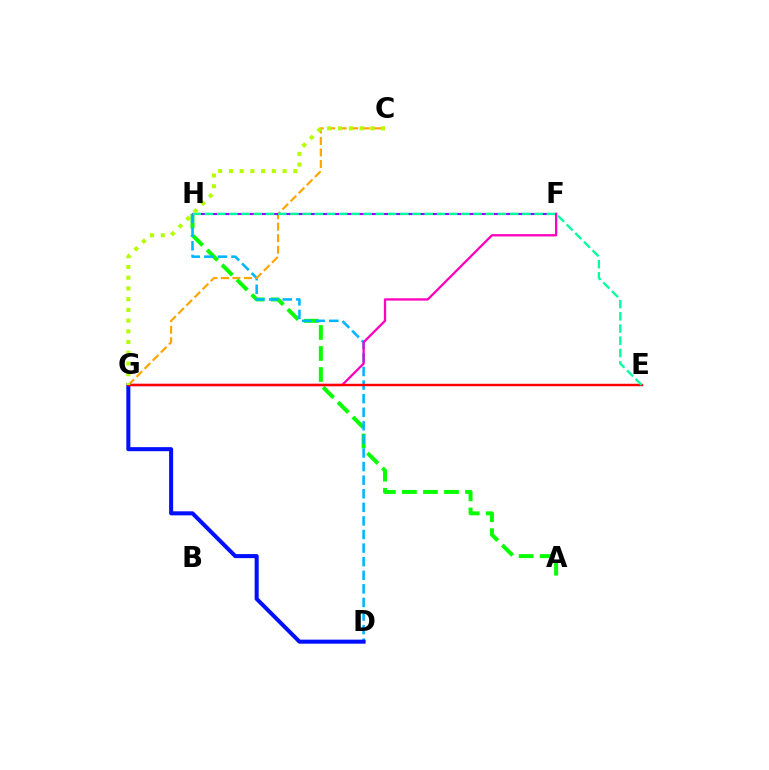{('A', 'H'): [{'color': '#08ff00', 'line_style': 'dashed', 'thickness': 2.86}], ('D', 'H'): [{'color': '#00b5ff', 'line_style': 'dashed', 'thickness': 1.85}], ('C', 'G'): [{'color': '#ffa500', 'line_style': 'dashed', 'thickness': 1.56}, {'color': '#b3ff00', 'line_style': 'dotted', 'thickness': 2.91}], ('D', 'G'): [{'color': '#0010ff', 'line_style': 'solid', 'thickness': 2.9}], ('F', 'H'): [{'color': '#9b00ff', 'line_style': 'solid', 'thickness': 1.54}], ('F', 'G'): [{'color': '#ff00bd', 'line_style': 'solid', 'thickness': 1.66}], ('E', 'G'): [{'color': '#ff0000', 'line_style': 'solid', 'thickness': 1.74}], ('E', 'H'): [{'color': '#00ff9d', 'line_style': 'dashed', 'thickness': 1.66}]}